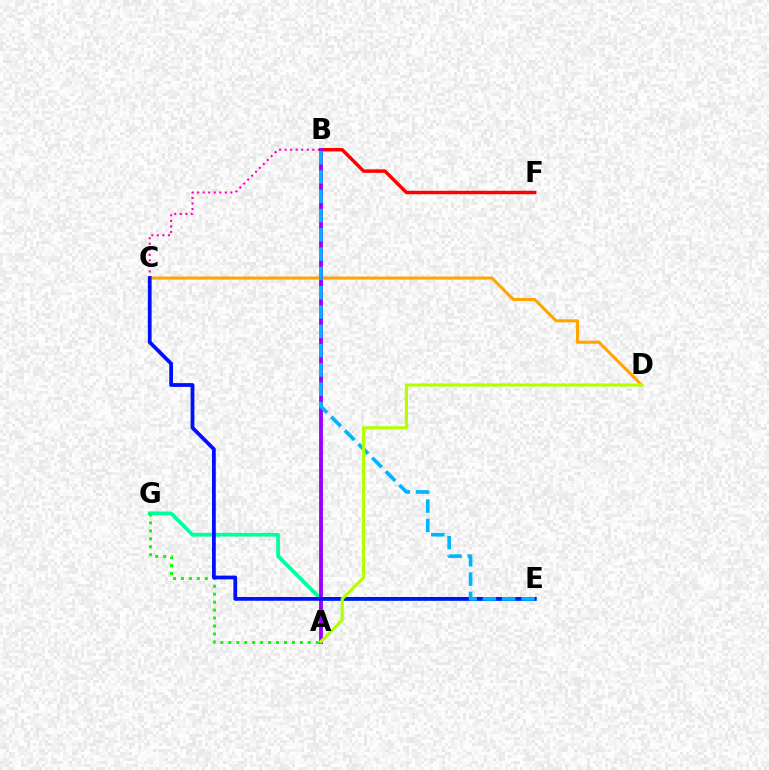{('C', 'D'): [{'color': '#ffa500', 'line_style': 'solid', 'thickness': 2.19}], ('E', 'G'): [{'color': '#00ff9d', 'line_style': 'solid', 'thickness': 2.69}], ('A', 'G'): [{'color': '#08ff00', 'line_style': 'dotted', 'thickness': 2.16}], ('B', 'C'): [{'color': '#ff00bd', 'line_style': 'dotted', 'thickness': 1.5}], ('B', 'F'): [{'color': '#ff0000', 'line_style': 'solid', 'thickness': 2.49}], ('A', 'B'): [{'color': '#9b00ff', 'line_style': 'solid', 'thickness': 2.76}], ('C', 'E'): [{'color': '#0010ff', 'line_style': 'solid', 'thickness': 2.72}], ('B', 'E'): [{'color': '#00b5ff', 'line_style': 'dashed', 'thickness': 2.62}], ('A', 'D'): [{'color': '#b3ff00', 'line_style': 'solid', 'thickness': 2.24}]}